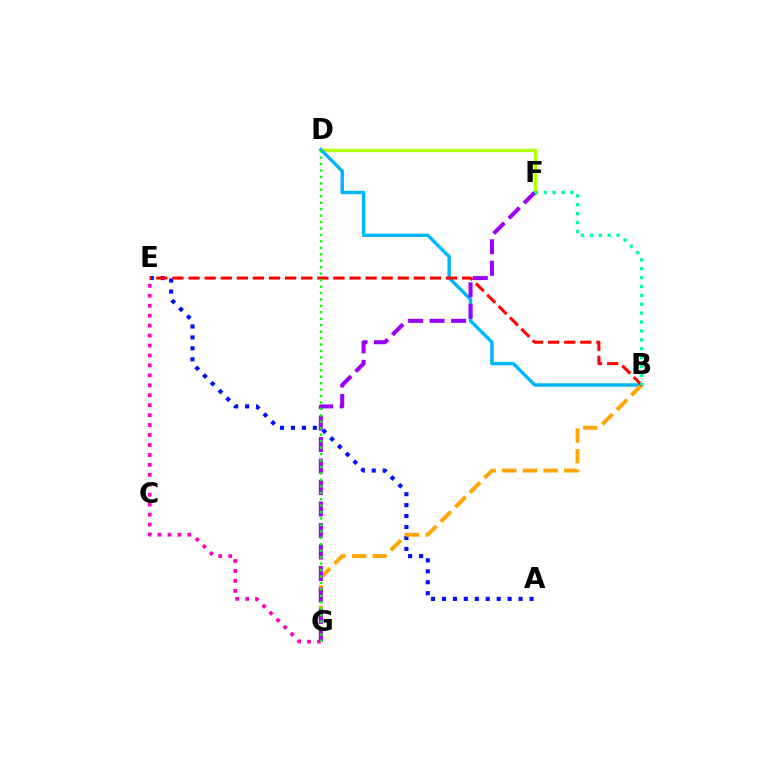{('D', 'F'): [{'color': '#b3ff00', 'line_style': 'solid', 'thickness': 2.41}], ('A', 'E'): [{'color': '#0010ff', 'line_style': 'dotted', 'thickness': 2.97}], ('E', 'G'): [{'color': '#ff00bd', 'line_style': 'dotted', 'thickness': 2.7}], ('B', 'D'): [{'color': '#00b5ff', 'line_style': 'solid', 'thickness': 2.47}], ('B', 'G'): [{'color': '#ffa500', 'line_style': 'dashed', 'thickness': 2.8}], ('B', 'E'): [{'color': '#ff0000', 'line_style': 'dashed', 'thickness': 2.19}], ('F', 'G'): [{'color': '#9b00ff', 'line_style': 'dashed', 'thickness': 2.92}], ('B', 'F'): [{'color': '#00ff9d', 'line_style': 'dotted', 'thickness': 2.42}], ('D', 'G'): [{'color': '#08ff00', 'line_style': 'dotted', 'thickness': 1.75}]}